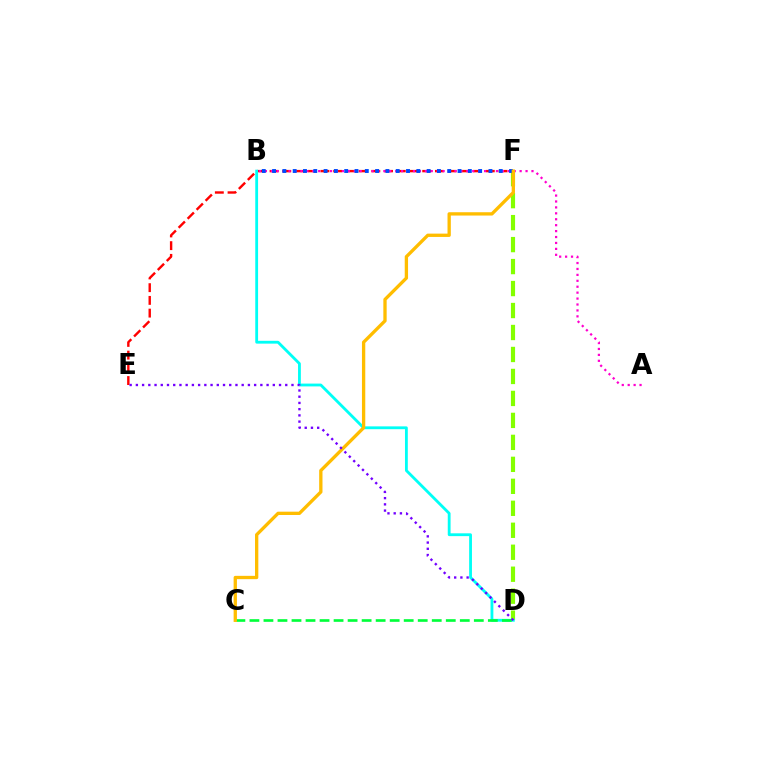{('E', 'F'): [{'color': '#ff0000', 'line_style': 'dashed', 'thickness': 1.73}], ('D', 'F'): [{'color': '#84ff00', 'line_style': 'dashed', 'thickness': 2.99}], ('B', 'D'): [{'color': '#00fff6', 'line_style': 'solid', 'thickness': 2.03}], ('A', 'B'): [{'color': '#ff00cf', 'line_style': 'dotted', 'thickness': 1.61}], ('B', 'F'): [{'color': '#004bff', 'line_style': 'dotted', 'thickness': 2.8}], ('C', 'D'): [{'color': '#00ff39', 'line_style': 'dashed', 'thickness': 1.91}], ('C', 'F'): [{'color': '#ffbd00', 'line_style': 'solid', 'thickness': 2.39}], ('D', 'E'): [{'color': '#7200ff', 'line_style': 'dotted', 'thickness': 1.69}]}